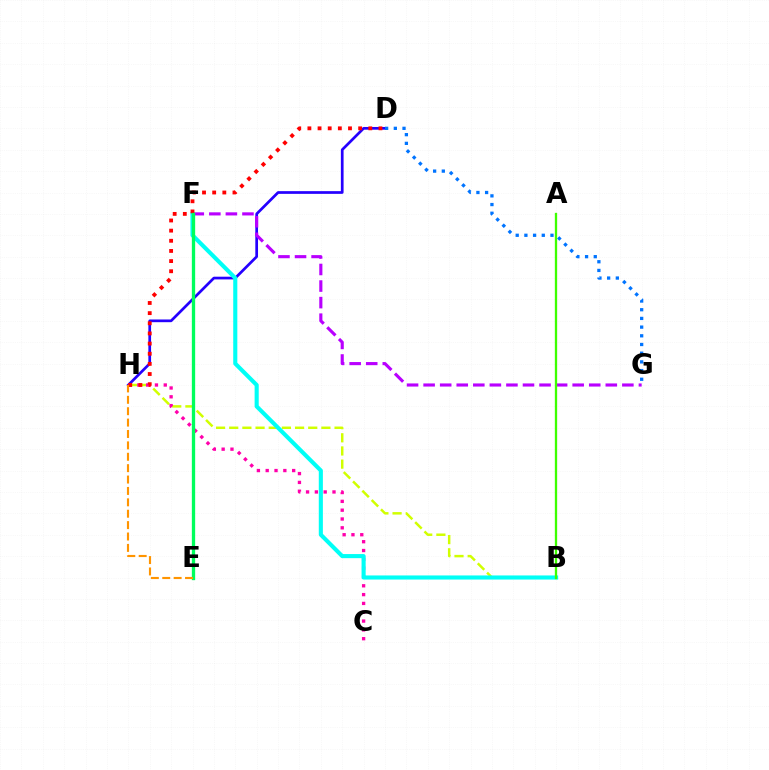{('B', 'H'): [{'color': '#d1ff00', 'line_style': 'dashed', 'thickness': 1.79}], ('D', 'H'): [{'color': '#2500ff', 'line_style': 'solid', 'thickness': 1.95}, {'color': '#ff0000', 'line_style': 'dotted', 'thickness': 2.76}], ('C', 'H'): [{'color': '#ff00ac', 'line_style': 'dotted', 'thickness': 2.4}], ('F', 'G'): [{'color': '#b900ff', 'line_style': 'dashed', 'thickness': 2.25}], ('B', 'F'): [{'color': '#00fff6', 'line_style': 'solid', 'thickness': 2.95}], ('E', 'F'): [{'color': '#00ff5c', 'line_style': 'solid', 'thickness': 2.38}], ('D', 'G'): [{'color': '#0074ff', 'line_style': 'dotted', 'thickness': 2.36}], ('E', 'H'): [{'color': '#ff9400', 'line_style': 'dashed', 'thickness': 1.55}], ('A', 'B'): [{'color': '#3dff00', 'line_style': 'solid', 'thickness': 1.66}]}